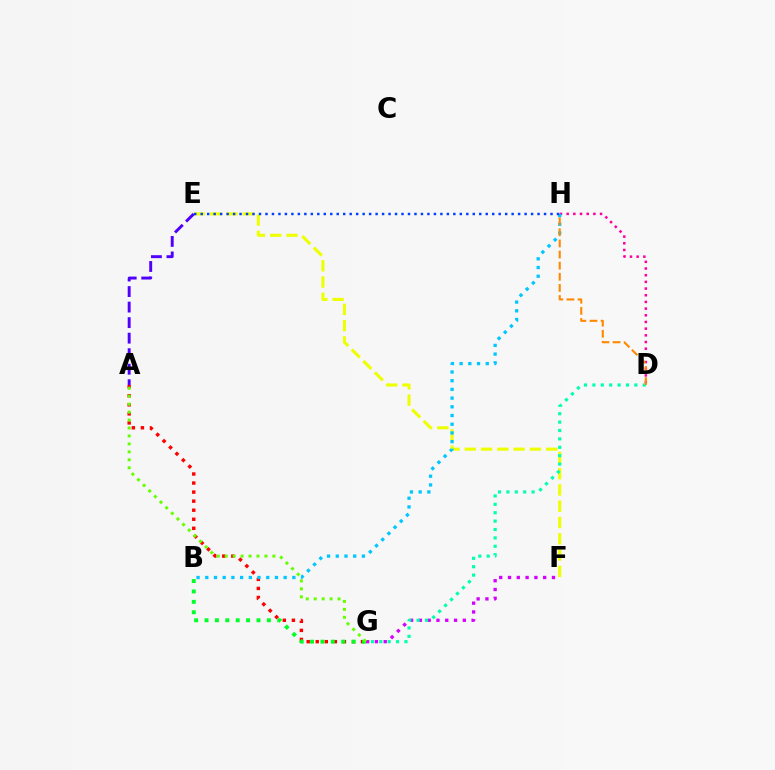{('E', 'F'): [{'color': '#eeff00', 'line_style': 'dashed', 'thickness': 2.21}], ('D', 'H'): [{'color': '#ff00a0', 'line_style': 'dotted', 'thickness': 1.81}, {'color': '#ff8800', 'line_style': 'dashed', 'thickness': 1.51}], ('F', 'G'): [{'color': '#d600ff', 'line_style': 'dotted', 'thickness': 2.39}], ('A', 'G'): [{'color': '#ff0000', 'line_style': 'dotted', 'thickness': 2.46}, {'color': '#66ff00', 'line_style': 'dotted', 'thickness': 2.16}], ('D', 'G'): [{'color': '#00ffaf', 'line_style': 'dotted', 'thickness': 2.28}], ('A', 'E'): [{'color': '#4f00ff', 'line_style': 'dashed', 'thickness': 2.11}], ('B', 'G'): [{'color': '#00ff27', 'line_style': 'dotted', 'thickness': 2.82}], ('B', 'H'): [{'color': '#00c7ff', 'line_style': 'dotted', 'thickness': 2.37}], ('E', 'H'): [{'color': '#003fff', 'line_style': 'dotted', 'thickness': 1.76}]}